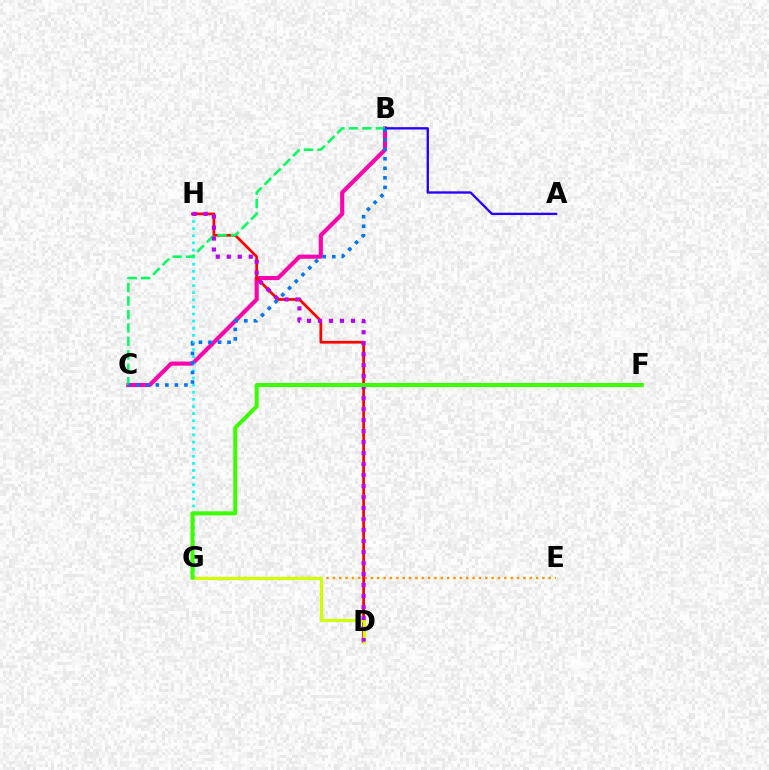{('B', 'C'): [{'color': '#ff00ac', 'line_style': 'solid', 'thickness': 2.96}, {'color': '#00ff5c', 'line_style': 'dashed', 'thickness': 1.83}, {'color': '#0074ff', 'line_style': 'dotted', 'thickness': 2.59}], ('E', 'G'): [{'color': '#ff9400', 'line_style': 'dotted', 'thickness': 1.73}], ('G', 'H'): [{'color': '#00fff6', 'line_style': 'dotted', 'thickness': 1.93}], ('A', 'B'): [{'color': '#2500ff', 'line_style': 'solid', 'thickness': 1.69}], ('D', 'H'): [{'color': '#ff0000', 'line_style': 'solid', 'thickness': 1.97}, {'color': '#b900ff', 'line_style': 'dotted', 'thickness': 2.99}], ('D', 'G'): [{'color': '#d1ff00', 'line_style': 'solid', 'thickness': 2.28}], ('F', 'G'): [{'color': '#3dff00', 'line_style': 'solid', 'thickness': 2.91}]}